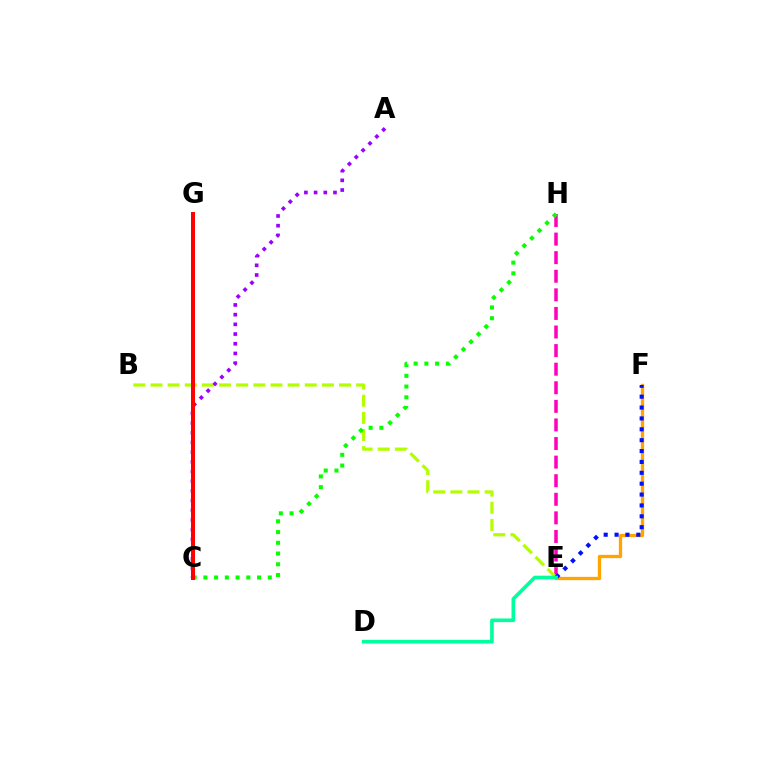{('C', 'G'): [{'color': '#00b5ff', 'line_style': 'dotted', 'thickness': 1.74}, {'color': '#ff0000', 'line_style': 'solid', 'thickness': 2.88}], ('E', 'H'): [{'color': '#ff00bd', 'line_style': 'dashed', 'thickness': 2.52}], ('B', 'E'): [{'color': '#b3ff00', 'line_style': 'dashed', 'thickness': 2.33}], ('E', 'F'): [{'color': '#ffa500', 'line_style': 'solid', 'thickness': 2.37}, {'color': '#0010ff', 'line_style': 'dotted', 'thickness': 2.95}], ('C', 'H'): [{'color': '#08ff00', 'line_style': 'dotted', 'thickness': 2.92}], ('A', 'C'): [{'color': '#9b00ff', 'line_style': 'dotted', 'thickness': 2.64}], ('D', 'E'): [{'color': '#00ff9d', 'line_style': 'solid', 'thickness': 2.62}]}